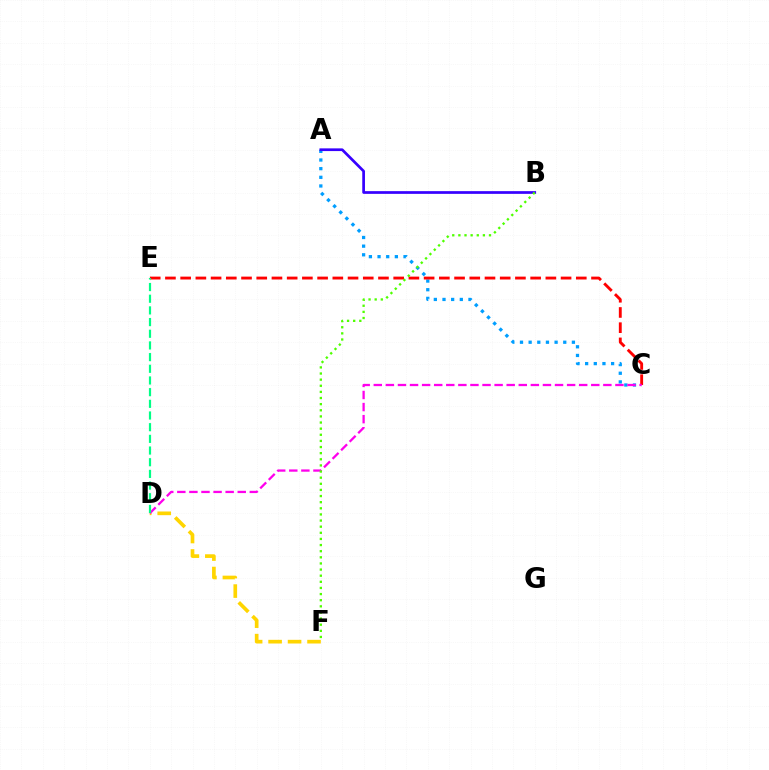{('A', 'C'): [{'color': '#009eff', 'line_style': 'dotted', 'thickness': 2.35}], ('C', 'E'): [{'color': '#ff0000', 'line_style': 'dashed', 'thickness': 2.07}], ('D', 'F'): [{'color': '#ffd500', 'line_style': 'dashed', 'thickness': 2.64}], ('C', 'D'): [{'color': '#ff00ed', 'line_style': 'dashed', 'thickness': 1.64}], ('A', 'B'): [{'color': '#3700ff', 'line_style': 'solid', 'thickness': 1.95}], ('D', 'E'): [{'color': '#00ff86', 'line_style': 'dashed', 'thickness': 1.59}], ('B', 'F'): [{'color': '#4fff00', 'line_style': 'dotted', 'thickness': 1.66}]}